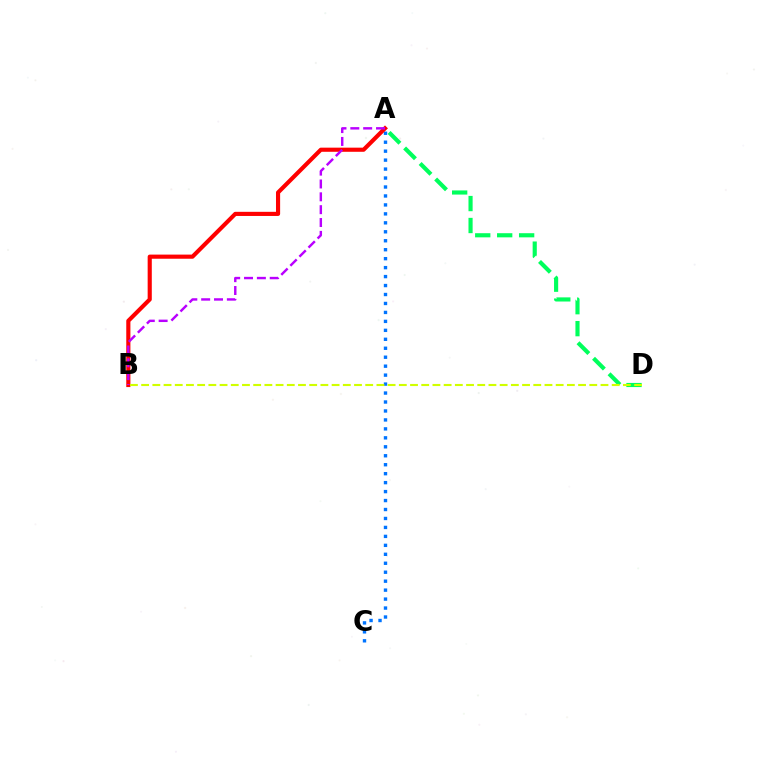{('A', 'C'): [{'color': '#0074ff', 'line_style': 'dotted', 'thickness': 2.43}], ('A', 'B'): [{'color': '#ff0000', 'line_style': 'solid', 'thickness': 2.98}, {'color': '#b900ff', 'line_style': 'dashed', 'thickness': 1.75}], ('A', 'D'): [{'color': '#00ff5c', 'line_style': 'dashed', 'thickness': 2.98}], ('B', 'D'): [{'color': '#d1ff00', 'line_style': 'dashed', 'thickness': 1.52}]}